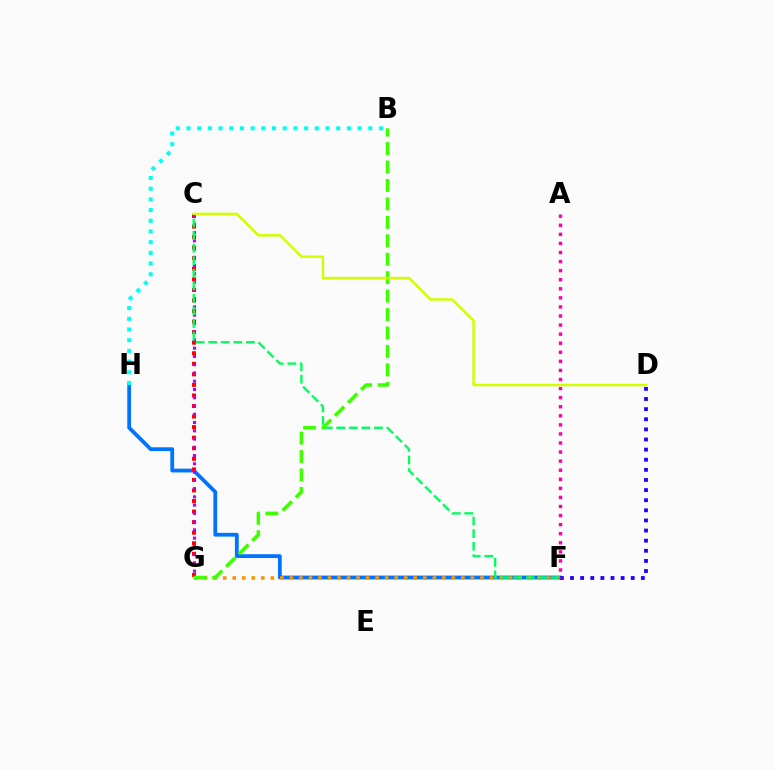{('F', 'H'): [{'color': '#0074ff', 'line_style': 'solid', 'thickness': 2.73}], ('C', 'G'): [{'color': '#ff0000', 'line_style': 'dotted', 'thickness': 2.87}, {'color': '#b900ff', 'line_style': 'dotted', 'thickness': 2.24}], ('F', 'G'): [{'color': '#ff9400', 'line_style': 'dotted', 'thickness': 2.59}], ('C', 'F'): [{'color': '#00ff5c', 'line_style': 'dashed', 'thickness': 1.71}], ('B', 'G'): [{'color': '#3dff00', 'line_style': 'dashed', 'thickness': 2.51}], ('D', 'F'): [{'color': '#2500ff', 'line_style': 'dotted', 'thickness': 2.75}], ('A', 'F'): [{'color': '#ff00ac', 'line_style': 'dotted', 'thickness': 2.46}], ('B', 'H'): [{'color': '#00fff6', 'line_style': 'dotted', 'thickness': 2.91}], ('C', 'D'): [{'color': '#d1ff00', 'line_style': 'solid', 'thickness': 1.77}]}